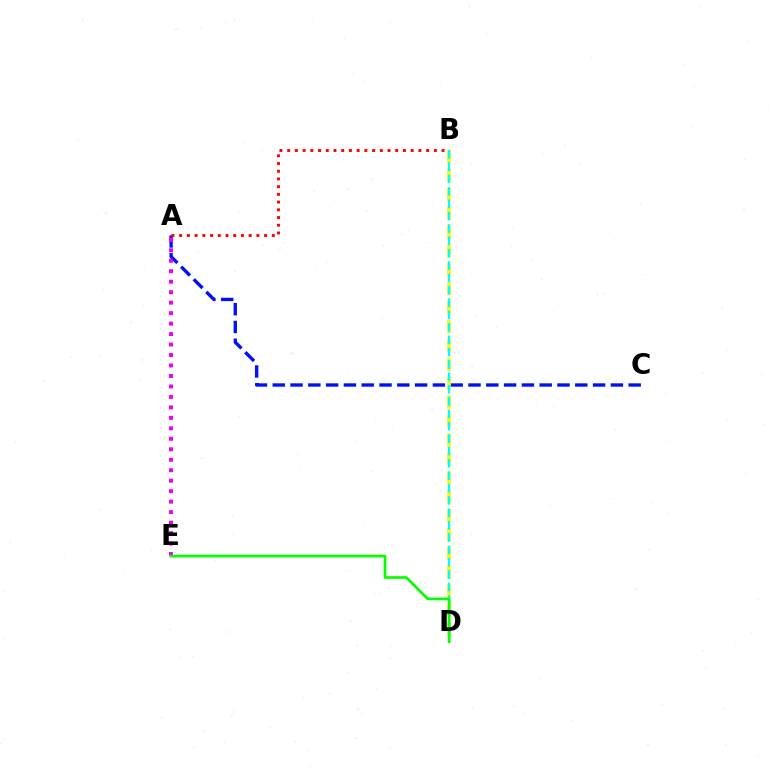{('A', 'C'): [{'color': '#0010ff', 'line_style': 'dashed', 'thickness': 2.42}], ('A', 'B'): [{'color': '#ff0000', 'line_style': 'dotted', 'thickness': 2.1}], ('A', 'E'): [{'color': '#ee00ff', 'line_style': 'dotted', 'thickness': 2.85}], ('B', 'D'): [{'color': '#fcf500', 'line_style': 'dashed', 'thickness': 2.57}, {'color': '#00fff6', 'line_style': 'dashed', 'thickness': 1.68}], ('D', 'E'): [{'color': '#08ff00', 'line_style': 'solid', 'thickness': 1.95}]}